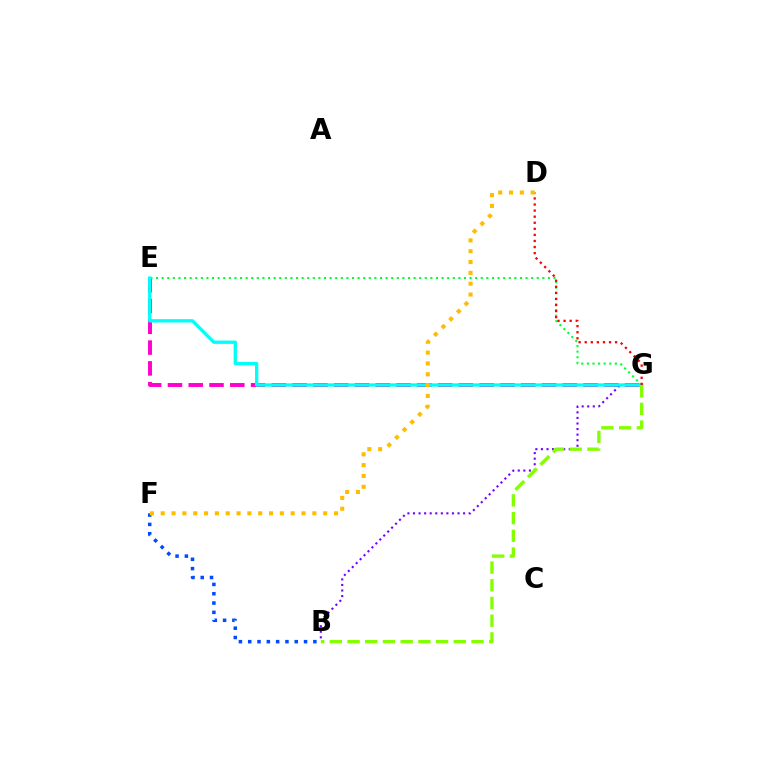{('E', 'G'): [{'color': '#ff00cf', 'line_style': 'dashed', 'thickness': 2.82}, {'color': '#00ff39', 'line_style': 'dotted', 'thickness': 1.52}, {'color': '#00fff6', 'line_style': 'solid', 'thickness': 2.39}], ('B', 'G'): [{'color': '#7200ff', 'line_style': 'dotted', 'thickness': 1.51}, {'color': '#84ff00', 'line_style': 'dashed', 'thickness': 2.41}], ('B', 'F'): [{'color': '#004bff', 'line_style': 'dotted', 'thickness': 2.53}], ('D', 'G'): [{'color': '#ff0000', 'line_style': 'dotted', 'thickness': 1.65}], ('D', 'F'): [{'color': '#ffbd00', 'line_style': 'dotted', 'thickness': 2.94}]}